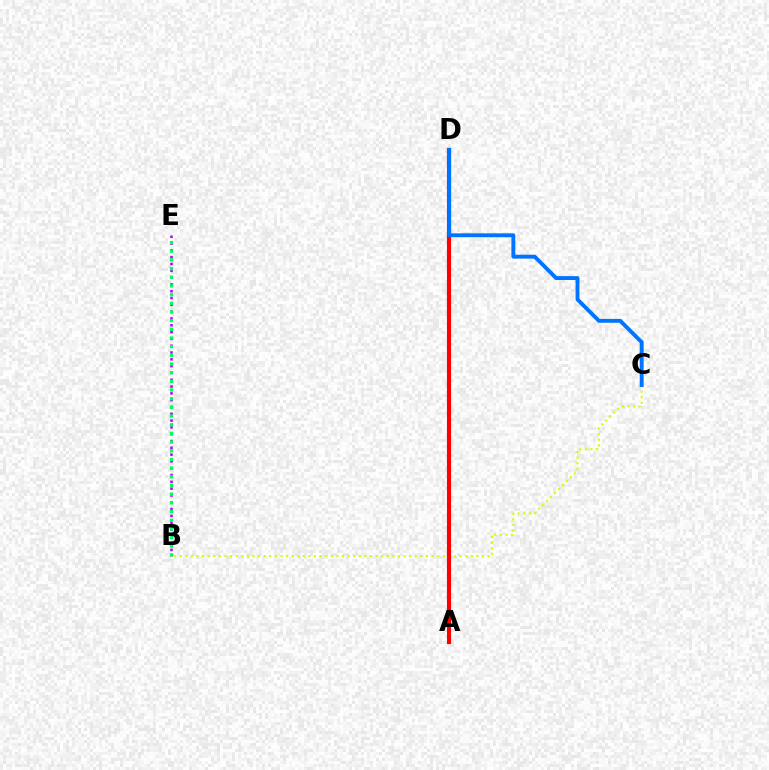{('B', 'E'): [{'color': '#b900ff', 'line_style': 'dotted', 'thickness': 1.85}, {'color': '#00ff5c', 'line_style': 'dotted', 'thickness': 2.36}], ('B', 'C'): [{'color': '#d1ff00', 'line_style': 'dotted', 'thickness': 1.52}], ('A', 'D'): [{'color': '#ff0000', 'line_style': 'solid', 'thickness': 2.97}], ('C', 'D'): [{'color': '#0074ff', 'line_style': 'solid', 'thickness': 2.8}]}